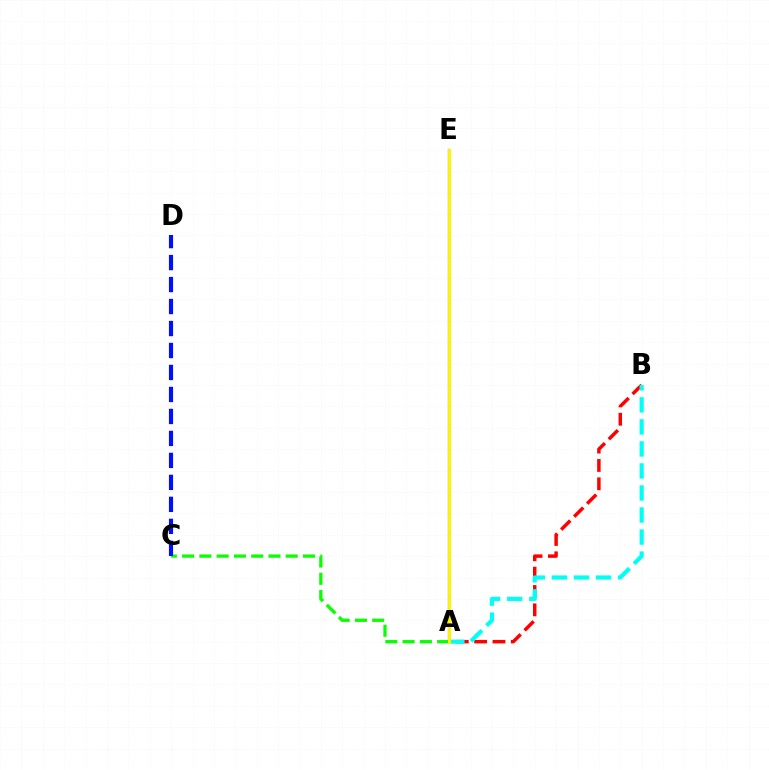{('A', 'E'): [{'color': '#ee00ff', 'line_style': 'solid', 'thickness': 1.61}, {'color': '#fcf500', 'line_style': 'solid', 'thickness': 2.14}], ('A', 'C'): [{'color': '#08ff00', 'line_style': 'dashed', 'thickness': 2.35}], ('A', 'B'): [{'color': '#ff0000', 'line_style': 'dashed', 'thickness': 2.49}, {'color': '#00fff6', 'line_style': 'dashed', 'thickness': 2.99}], ('C', 'D'): [{'color': '#0010ff', 'line_style': 'dashed', 'thickness': 2.99}]}